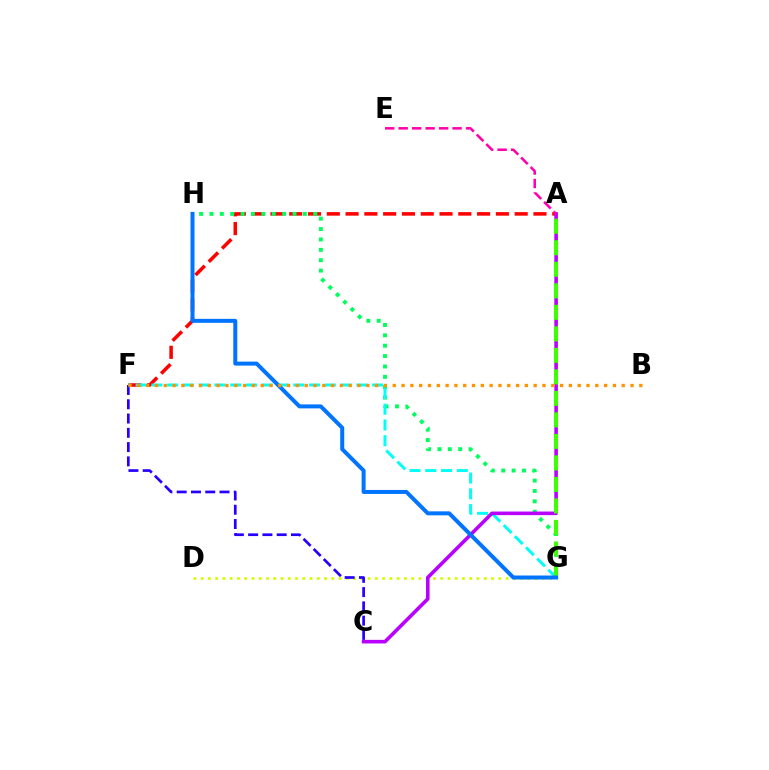{('D', 'G'): [{'color': '#d1ff00', 'line_style': 'dotted', 'thickness': 1.97}], ('A', 'F'): [{'color': '#ff0000', 'line_style': 'dashed', 'thickness': 2.55}], ('G', 'H'): [{'color': '#00ff5c', 'line_style': 'dotted', 'thickness': 2.82}, {'color': '#0074ff', 'line_style': 'solid', 'thickness': 2.86}], ('C', 'F'): [{'color': '#2500ff', 'line_style': 'dashed', 'thickness': 1.94}], ('F', 'G'): [{'color': '#00fff6', 'line_style': 'dashed', 'thickness': 2.14}], ('A', 'C'): [{'color': '#b900ff', 'line_style': 'solid', 'thickness': 2.59}], ('A', 'E'): [{'color': '#ff00ac', 'line_style': 'dashed', 'thickness': 1.83}], ('A', 'G'): [{'color': '#3dff00', 'line_style': 'dashed', 'thickness': 2.92}], ('B', 'F'): [{'color': '#ff9400', 'line_style': 'dotted', 'thickness': 2.39}]}